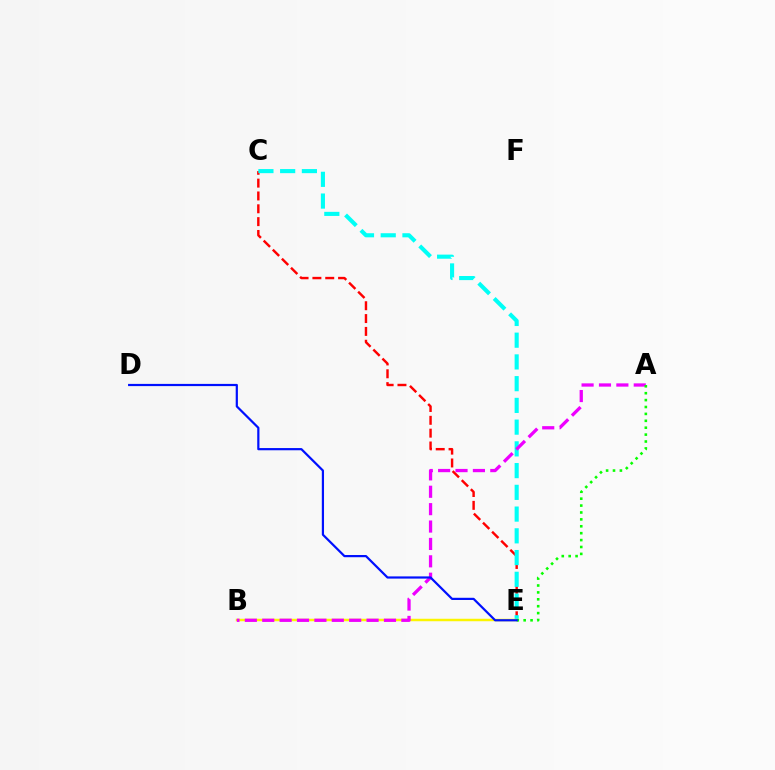{('C', 'E'): [{'color': '#ff0000', 'line_style': 'dashed', 'thickness': 1.74}, {'color': '#00fff6', 'line_style': 'dashed', 'thickness': 2.95}], ('B', 'E'): [{'color': '#fcf500', 'line_style': 'solid', 'thickness': 1.79}], ('A', 'B'): [{'color': '#ee00ff', 'line_style': 'dashed', 'thickness': 2.36}], ('A', 'E'): [{'color': '#08ff00', 'line_style': 'dotted', 'thickness': 1.87}], ('D', 'E'): [{'color': '#0010ff', 'line_style': 'solid', 'thickness': 1.59}]}